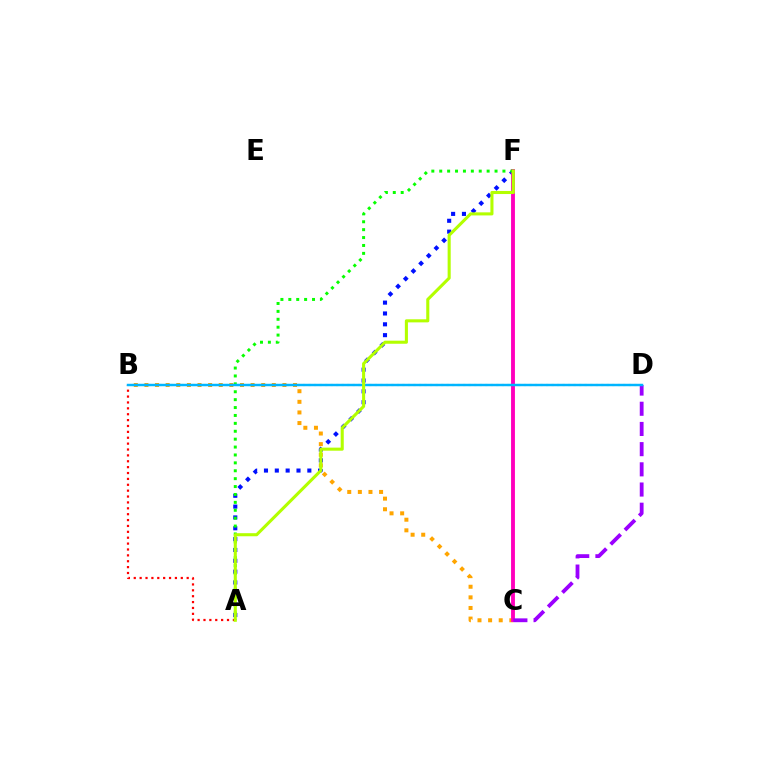{('A', 'F'): [{'color': '#0010ff', 'line_style': 'dotted', 'thickness': 2.95}, {'color': '#08ff00', 'line_style': 'dotted', 'thickness': 2.15}, {'color': '#b3ff00', 'line_style': 'solid', 'thickness': 2.21}], ('B', 'C'): [{'color': '#ffa500', 'line_style': 'dotted', 'thickness': 2.88}], ('C', 'F'): [{'color': '#ff00bd', 'line_style': 'solid', 'thickness': 2.79}], ('A', 'B'): [{'color': '#ff0000', 'line_style': 'dotted', 'thickness': 1.6}], ('B', 'D'): [{'color': '#00ff9d', 'line_style': 'dotted', 'thickness': 1.5}, {'color': '#00b5ff', 'line_style': 'solid', 'thickness': 1.77}], ('C', 'D'): [{'color': '#9b00ff', 'line_style': 'dashed', 'thickness': 2.74}]}